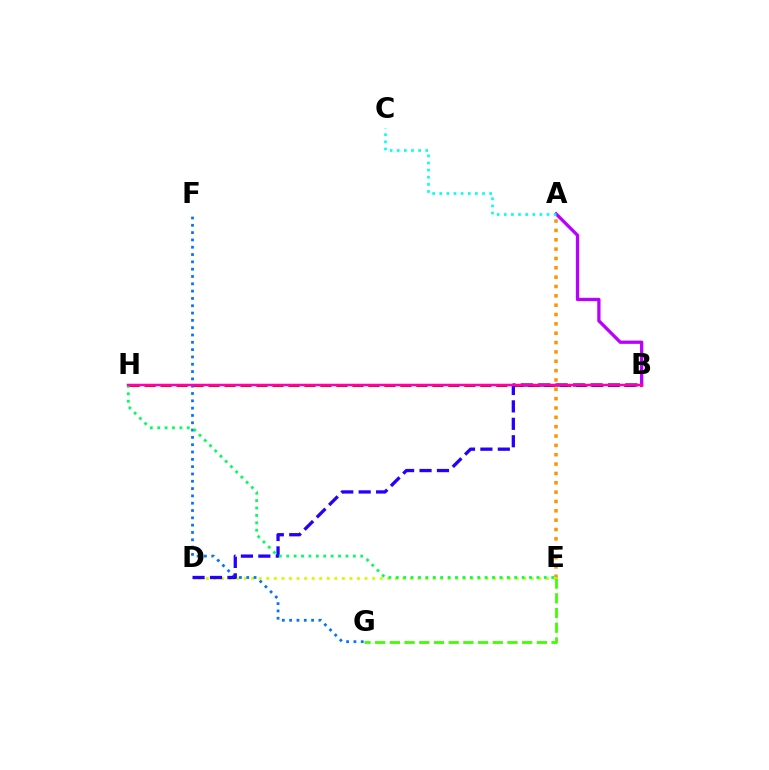{('A', 'B'): [{'color': '#b900ff', 'line_style': 'solid', 'thickness': 2.36}], ('B', 'H'): [{'color': '#ff0000', 'line_style': 'dashed', 'thickness': 2.17}, {'color': '#ff00ac', 'line_style': 'solid', 'thickness': 1.78}], ('A', 'C'): [{'color': '#00fff6', 'line_style': 'dotted', 'thickness': 1.94}], ('A', 'E'): [{'color': '#ff9400', 'line_style': 'dotted', 'thickness': 2.54}], ('D', 'E'): [{'color': '#d1ff00', 'line_style': 'dotted', 'thickness': 2.05}], ('F', 'G'): [{'color': '#0074ff', 'line_style': 'dotted', 'thickness': 1.99}], ('B', 'D'): [{'color': '#2500ff', 'line_style': 'dashed', 'thickness': 2.37}], ('E', 'H'): [{'color': '#00ff5c', 'line_style': 'dotted', 'thickness': 2.01}], ('E', 'G'): [{'color': '#3dff00', 'line_style': 'dashed', 'thickness': 2.0}]}